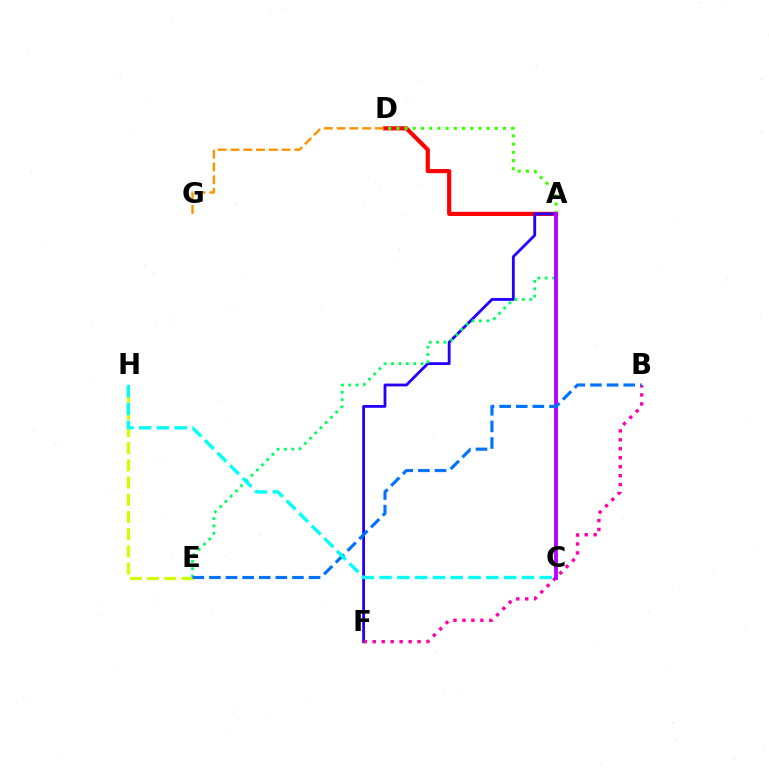{('A', 'D'): [{'color': '#ff0000', 'line_style': 'solid', 'thickness': 2.99}, {'color': '#3dff00', 'line_style': 'dotted', 'thickness': 2.23}], ('A', 'F'): [{'color': '#2500ff', 'line_style': 'solid', 'thickness': 2.03}], ('A', 'E'): [{'color': '#00ff5c', 'line_style': 'dotted', 'thickness': 2.01}], ('B', 'F'): [{'color': '#ff00ac', 'line_style': 'dotted', 'thickness': 2.43}], ('E', 'H'): [{'color': '#d1ff00', 'line_style': 'dashed', 'thickness': 2.34}], ('A', 'C'): [{'color': '#b900ff', 'line_style': 'solid', 'thickness': 2.77}], ('D', 'G'): [{'color': '#ff9400', 'line_style': 'dashed', 'thickness': 1.74}], ('B', 'E'): [{'color': '#0074ff', 'line_style': 'dashed', 'thickness': 2.26}], ('C', 'H'): [{'color': '#00fff6', 'line_style': 'dashed', 'thickness': 2.42}]}